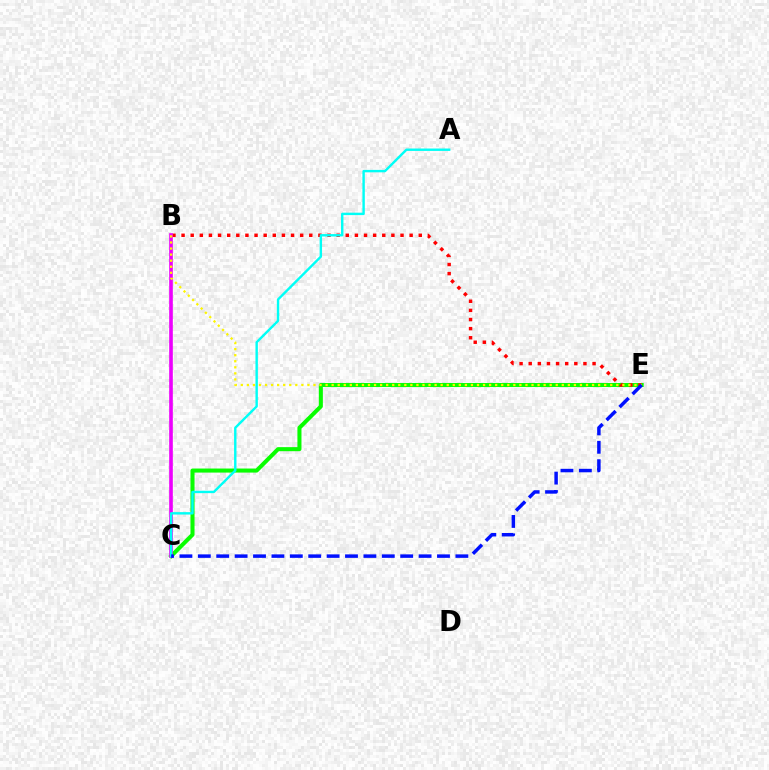{('C', 'E'): [{'color': '#08ff00', 'line_style': 'solid', 'thickness': 2.92}, {'color': '#0010ff', 'line_style': 'dashed', 'thickness': 2.5}], ('B', 'E'): [{'color': '#ff0000', 'line_style': 'dotted', 'thickness': 2.48}, {'color': '#fcf500', 'line_style': 'dotted', 'thickness': 1.65}], ('B', 'C'): [{'color': '#ee00ff', 'line_style': 'solid', 'thickness': 2.62}], ('A', 'C'): [{'color': '#00fff6', 'line_style': 'solid', 'thickness': 1.73}]}